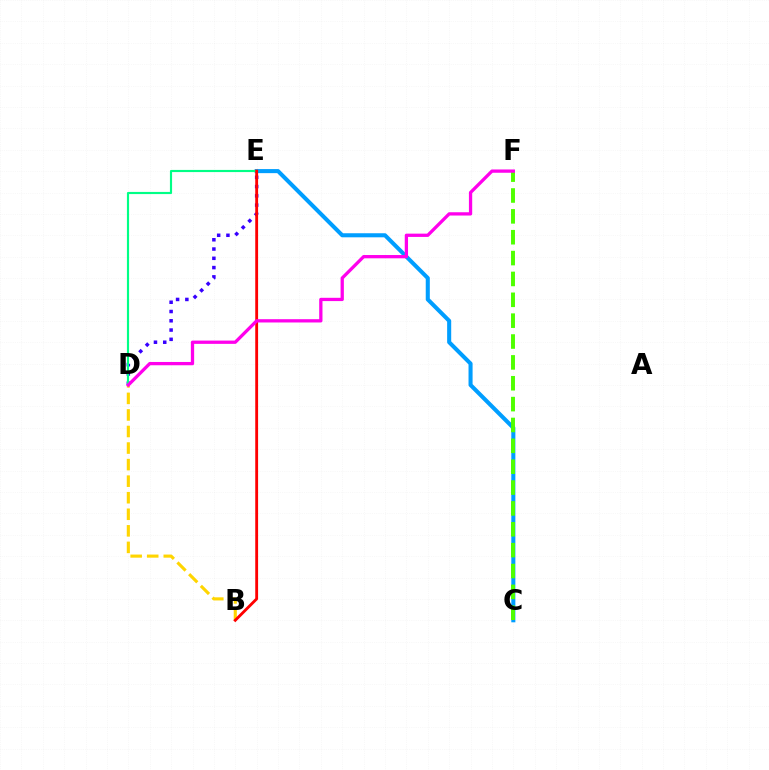{('C', 'E'): [{'color': '#009eff', 'line_style': 'solid', 'thickness': 2.93}], ('C', 'F'): [{'color': '#4fff00', 'line_style': 'dashed', 'thickness': 2.83}], ('D', 'E'): [{'color': '#3700ff', 'line_style': 'dotted', 'thickness': 2.52}, {'color': '#00ff86', 'line_style': 'solid', 'thickness': 1.55}], ('B', 'D'): [{'color': '#ffd500', 'line_style': 'dashed', 'thickness': 2.25}], ('B', 'E'): [{'color': '#ff0000', 'line_style': 'solid', 'thickness': 2.05}], ('D', 'F'): [{'color': '#ff00ed', 'line_style': 'solid', 'thickness': 2.36}]}